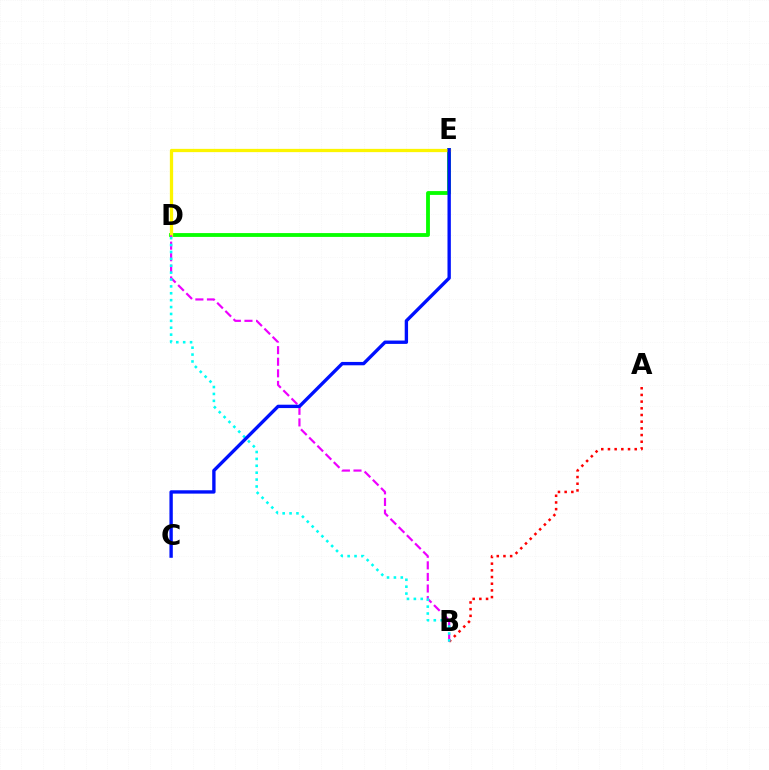{('D', 'E'): [{'color': '#08ff00', 'line_style': 'solid', 'thickness': 2.76}, {'color': '#fcf500', 'line_style': 'solid', 'thickness': 2.35}], ('A', 'B'): [{'color': '#ff0000', 'line_style': 'dotted', 'thickness': 1.82}], ('B', 'D'): [{'color': '#ee00ff', 'line_style': 'dashed', 'thickness': 1.57}, {'color': '#00fff6', 'line_style': 'dotted', 'thickness': 1.87}], ('C', 'E'): [{'color': '#0010ff', 'line_style': 'solid', 'thickness': 2.42}]}